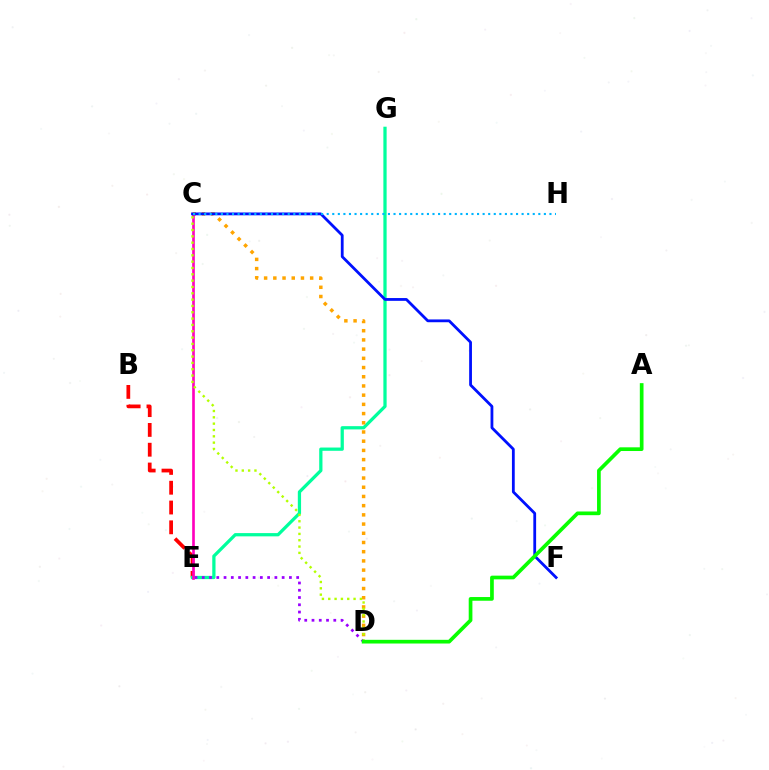{('B', 'E'): [{'color': '#ff0000', 'line_style': 'dashed', 'thickness': 2.69}], ('E', 'G'): [{'color': '#00ff9d', 'line_style': 'solid', 'thickness': 2.34}], ('C', 'D'): [{'color': '#ffa500', 'line_style': 'dotted', 'thickness': 2.5}, {'color': '#b3ff00', 'line_style': 'dotted', 'thickness': 1.72}], ('D', 'E'): [{'color': '#9b00ff', 'line_style': 'dotted', 'thickness': 1.97}], ('C', 'E'): [{'color': '#ff00bd', 'line_style': 'solid', 'thickness': 1.91}], ('C', 'F'): [{'color': '#0010ff', 'line_style': 'solid', 'thickness': 2.01}], ('C', 'H'): [{'color': '#00b5ff', 'line_style': 'dotted', 'thickness': 1.51}], ('A', 'D'): [{'color': '#08ff00', 'line_style': 'solid', 'thickness': 2.66}]}